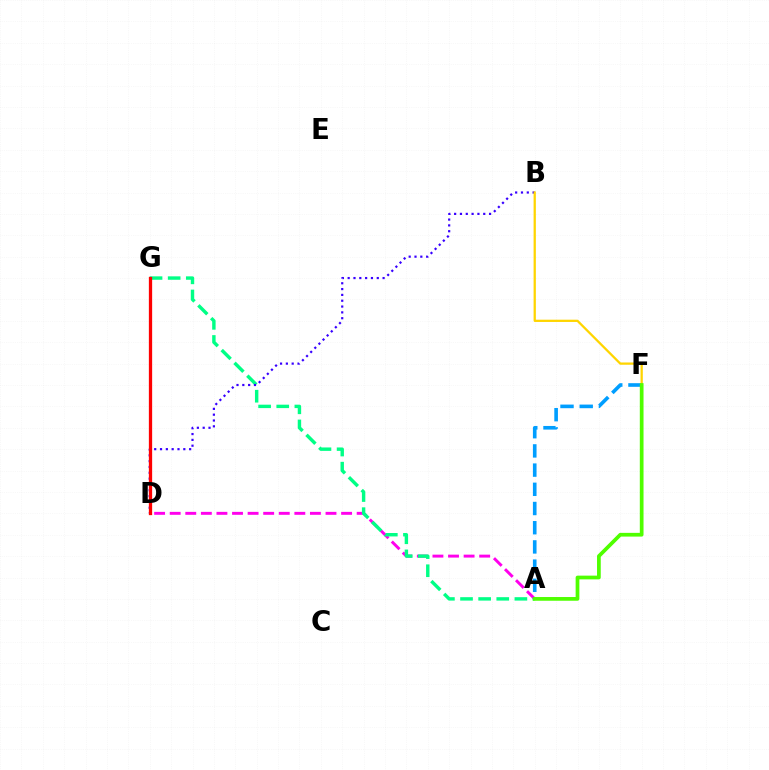{('A', 'D'): [{'color': '#ff00ed', 'line_style': 'dashed', 'thickness': 2.12}], ('A', 'F'): [{'color': '#009eff', 'line_style': 'dashed', 'thickness': 2.61}, {'color': '#4fff00', 'line_style': 'solid', 'thickness': 2.68}], ('A', 'G'): [{'color': '#00ff86', 'line_style': 'dashed', 'thickness': 2.46}], ('B', 'D'): [{'color': '#3700ff', 'line_style': 'dotted', 'thickness': 1.58}], ('B', 'F'): [{'color': '#ffd500', 'line_style': 'solid', 'thickness': 1.63}], ('D', 'G'): [{'color': '#ff0000', 'line_style': 'solid', 'thickness': 2.37}]}